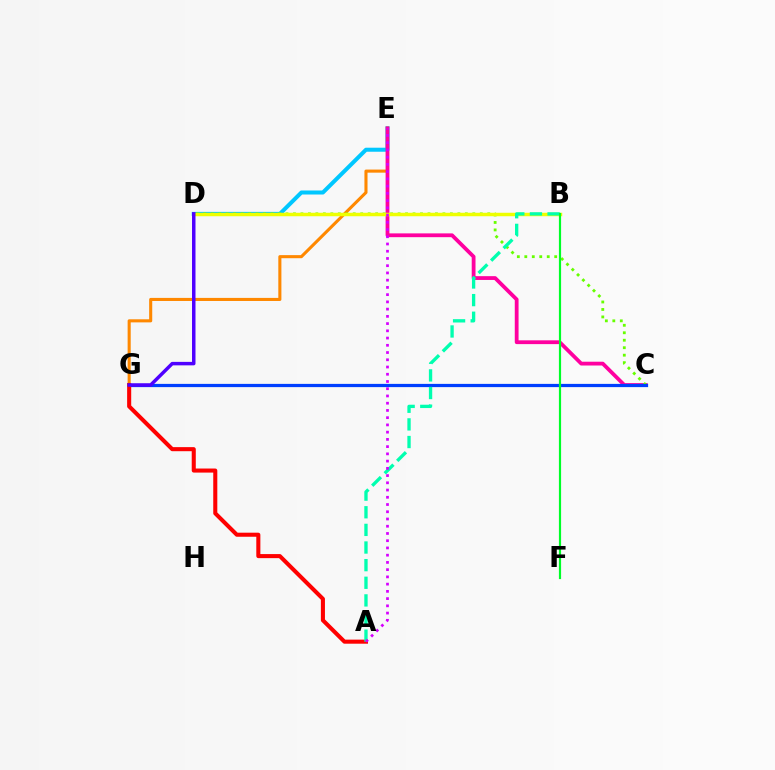{('D', 'E'): [{'color': '#00c7ff', 'line_style': 'solid', 'thickness': 2.9}], ('E', 'G'): [{'color': '#ff8800', 'line_style': 'solid', 'thickness': 2.22}], ('C', 'E'): [{'color': '#ff00a0', 'line_style': 'solid', 'thickness': 2.73}], ('C', 'D'): [{'color': '#66ff00', 'line_style': 'dotted', 'thickness': 2.03}], ('C', 'G'): [{'color': '#003fff', 'line_style': 'solid', 'thickness': 2.33}], ('A', 'G'): [{'color': '#ff0000', 'line_style': 'solid', 'thickness': 2.93}], ('B', 'D'): [{'color': '#eeff00', 'line_style': 'solid', 'thickness': 2.5}], ('A', 'B'): [{'color': '#00ffaf', 'line_style': 'dashed', 'thickness': 2.39}], ('A', 'E'): [{'color': '#d600ff', 'line_style': 'dotted', 'thickness': 1.97}], ('D', 'G'): [{'color': '#4f00ff', 'line_style': 'solid', 'thickness': 2.5}], ('B', 'F'): [{'color': '#00ff27', 'line_style': 'solid', 'thickness': 1.57}]}